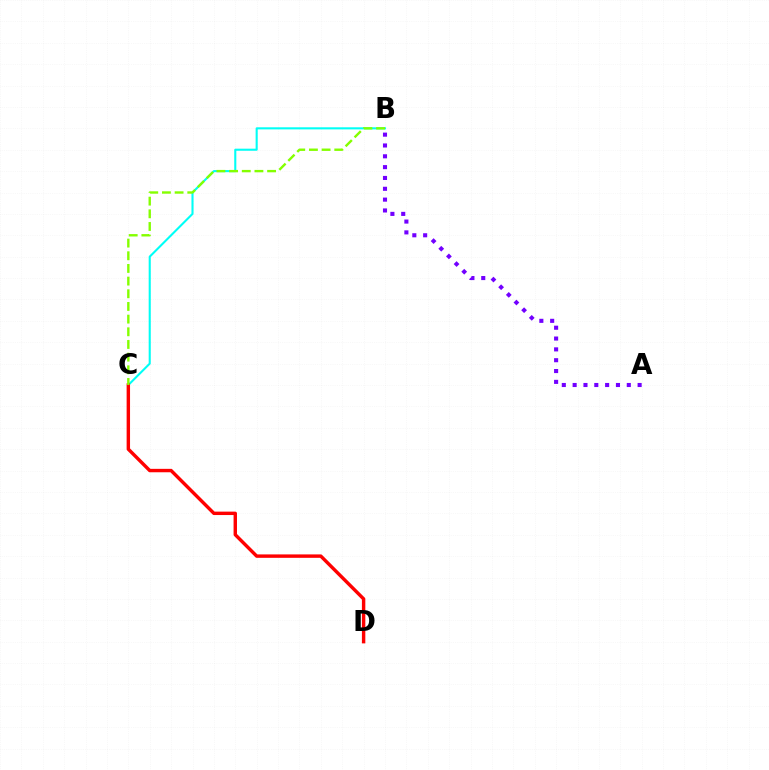{('B', 'C'): [{'color': '#00fff6', 'line_style': 'solid', 'thickness': 1.51}, {'color': '#84ff00', 'line_style': 'dashed', 'thickness': 1.72}], ('C', 'D'): [{'color': '#ff0000', 'line_style': 'solid', 'thickness': 2.46}], ('A', 'B'): [{'color': '#7200ff', 'line_style': 'dotted', 'thickness': 2.94}]}